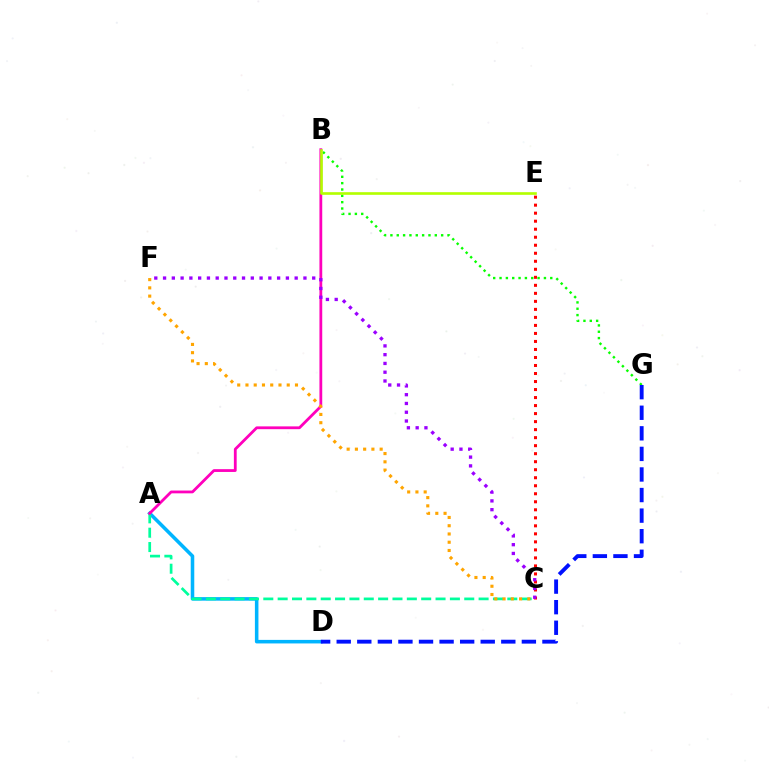{('A', 'D'): [{'color': '#00b5ff', 'line_style': 'solid', 'thickness': 2.55}], ('B', 'G'): [{'color': '#08ff00', 'line_style': 'dotted', 'thickness': 1.72}], ('A', 'C'): [{'color': '#00ff9d', 'line_style': 'dashed', 'thickness': 1.95}], ('A', 'B'): [{'color': '#ff00bd', 'line_style': 'solid', 'thickness': 2.01}], ('C', 'E'): [{'color': '#ff0000', 'line_style': 'dotted', 'thickness': 2.18}], ('C', 'F'): [{'color': '#ffa500', 'line_style': 'dotted', 'thickness': 2.24}, {'color': '#9b00ff', 'line_style': 'dotted', 'thickness': 2.38}], ('B', 'E'): [{'color': '#b3ff00', 'line_style': 'solid', 'thickness': 1.9}], ('D', 'G'): [{'color': '#0010ff', 'line_style': 'dashed', 'thickness': 2.79}]}